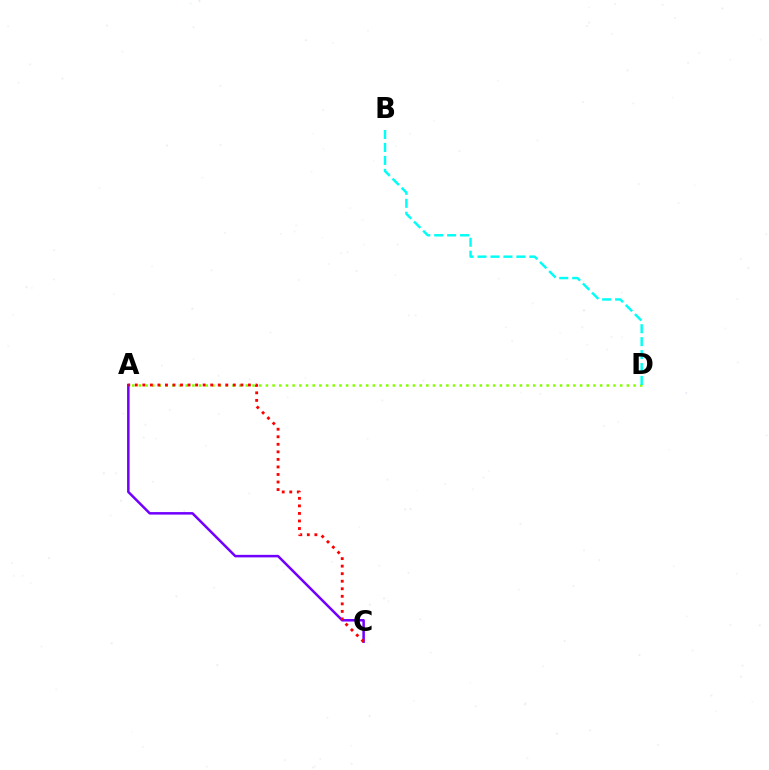{('A', 'D'): [{'color': '#84ff00', 'line_style': 'dotted', 'thickness': 1.82}], ('A', 'C'): [{'color': '#7200ff', 'line_style': 'solid', 'thickness': 1.81}, {'color': '#ff0000', 'line_style': 'dotted', 'thickness': 2.05}], ('B', 'D'): [{'color': '#00fff6', 'line_style': 'dashed', 'thickness': 1.76}]}